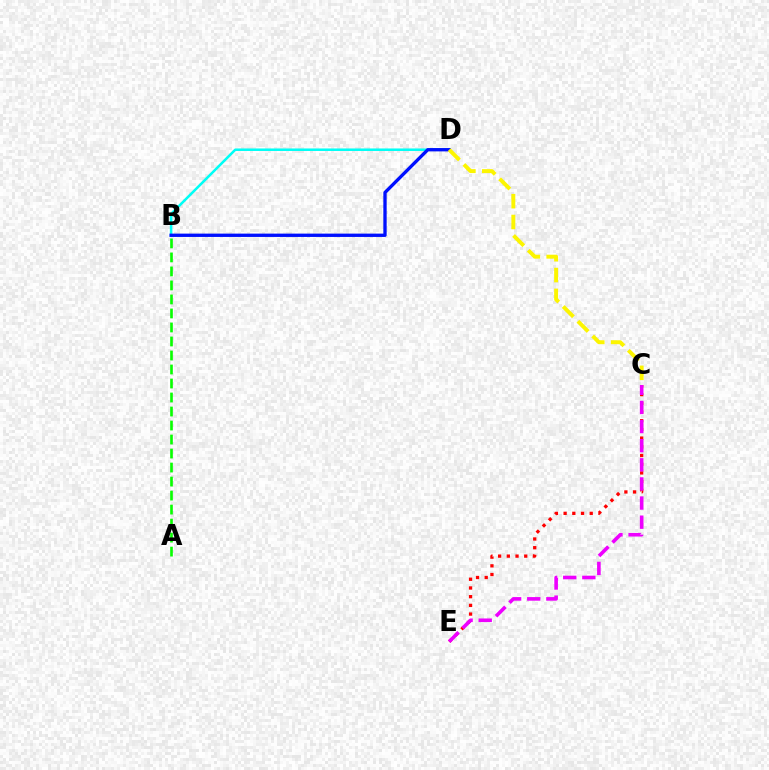{('C', 'E'): [{'color': '#ff0000', 'line_style': 'dotted', 'thickness': 2.36}, {'color': '#ee00ff', 'line_style': 'dashed', 'thickness': 2.6}], ('B', 'D'): [{'color': '#00fff6', 'line_style': 'solid', 'thickness': 1.82}, {'color': '#0010ff', 'line_style': 'solid', 'thickness': 2.4}], ('C', 'D'): [{'color': '#fcf500', 'line_style': 'dashed', 'thickness': 2.83}], ('A', 'B'): [{'color': '#08ff00', 'line_style': 'dashed', 'thickness': 1.9}]}